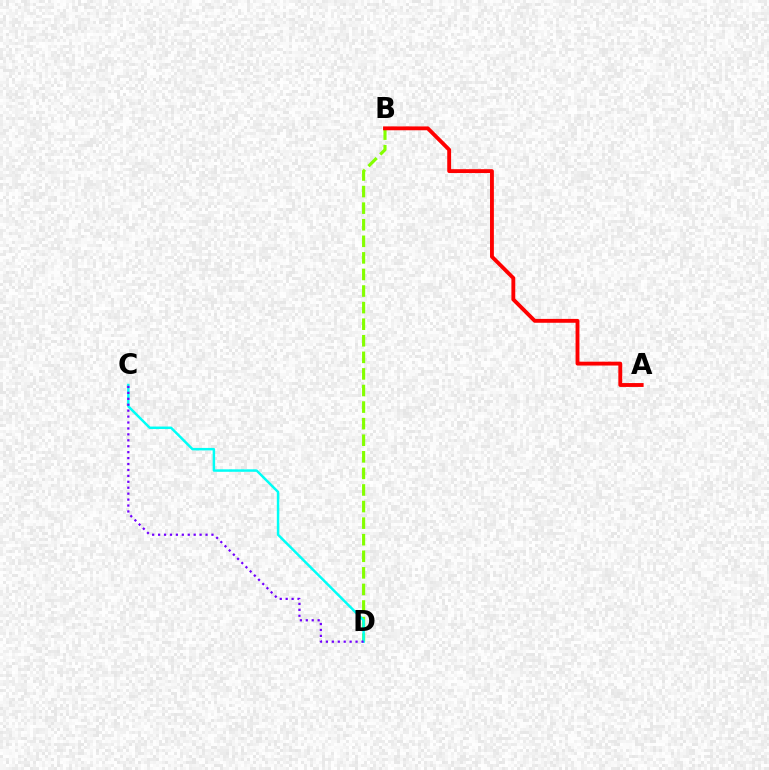{('B', 'D'): [{'color': '#84ff00', 'line_style': 'dashed', 'thickness': 2.25}], ('C', 'D'): [{'color': '#00fff6', 'line_style': 'solid', 'thickness': 1.78}, {'color': '#7200ff', 'line_style': 'dotted', 'thickness': 1.61}], ('A', 'B'): [{'color': '#ff0000', 'line_style': 'solid', 'thickness': 2.78}]}